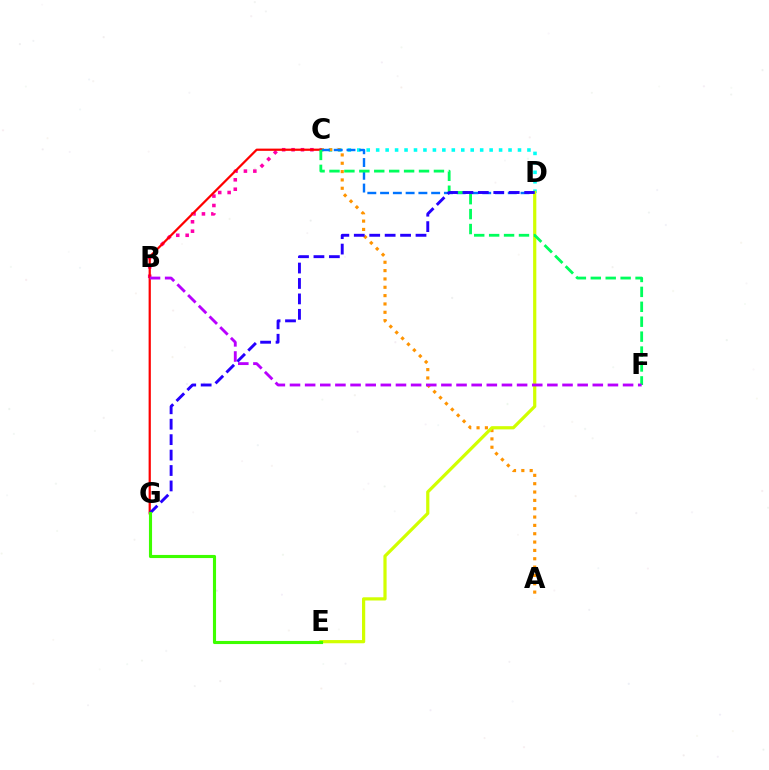{('C', 'D'): [{'color': '#00fff6', 'line_style': 'dotted', 'thickness': 2.57}, {'color': '#0074ff', 'line_style': 'dashed', 'thickness': 1.73}], ('A', 'C'): [{'color': '#ff9400', 'line_style': 'dotted', 'thickness': 2.27}], ('B', 'C'): [{'color': '#ff00ac', 'line_style': 'dotted', 'thickness': 2.56}], ('D', 'E'): [{'color': '#d1ff00', 'line_style': 'solid', 'thickness': 2.31}], ('C', 'G'): [{'color': '#ff0000', 'line_style': 'solid', 'thickness': 1.6}], ('C', 'F'): [{'color': '#00ff5c', 'line_style': 'dashed', 'thickness': 2.03}], ('D', 'G'): [{'color': '#2500ff', 'line_style': 'dashed', 'thickness': 2.1}], ('E', 'G'): [{'color': '#3dff00', 'line_style': 'solid', 'thickness': 2.24}], ('B', 'F'): [{'color': '#b900ff', 'line_style': 'dashed', 'thickness': 2.06}]}